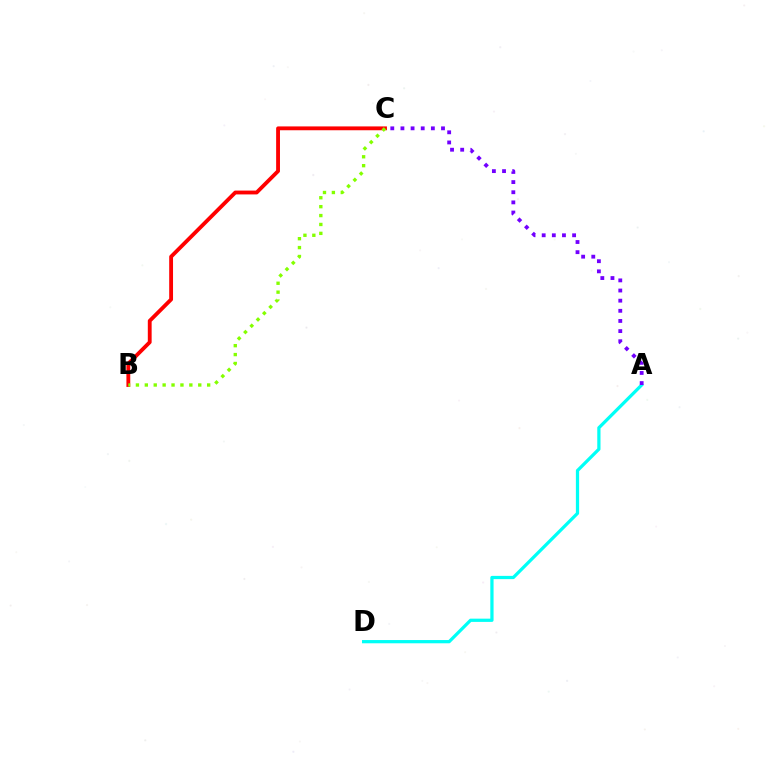{('A', 'D'): [{'color': '#00fff6', 'line_style': 'solid', 'thickness': 2.33}], ('B', 'C'): [{'color': '#ff0000', 'line_style': 'solid', 'thickness': 2.76}, {'color': '#84ff00', 'line_style': 'dotted', 'thickness': 2.42}], ('A', 'C'): [{'color': '#7200ff', 'line_style': 'dotted', 'thickness': 2.76}]}